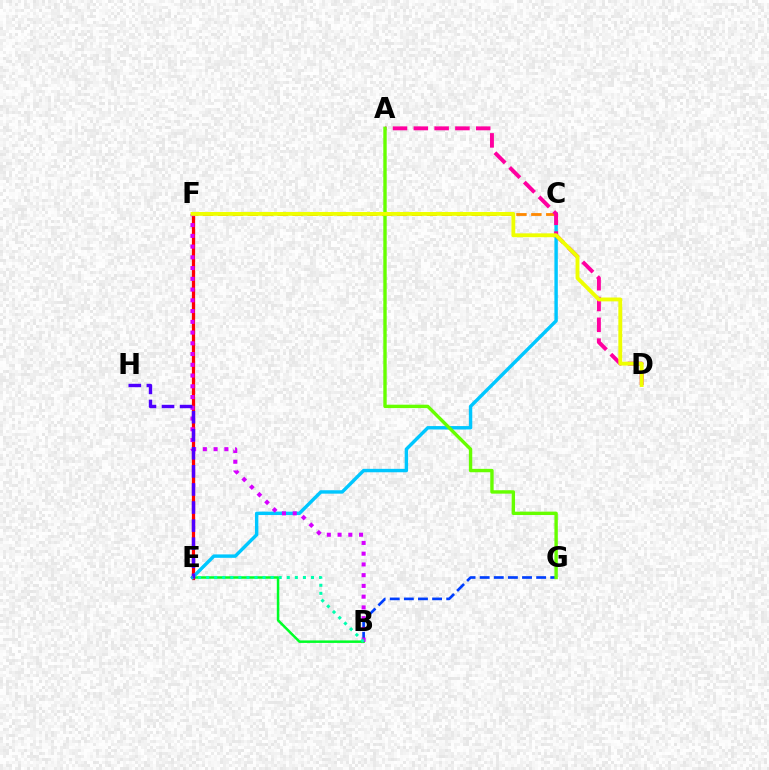{('B', 'E'): [{'color': '#00ff27', 'line_style': 'solid', 'thickness': 1.8}, {'color': '#00ffaf', 'line_style': 'dotted', 'thickness': 2.19}], ('E', 'F'): [{'color': '#ff0000', 'line_style': 'solid', 'thickness': 2.33}], ('C', 'E'): [{'color': '#00c7ff', 'line_style': 'solid', 'thickness': 2.46}], ('B', 'G'): [{'color': '#003fff', 'line_style': 'dashed', 'thickness': 1.92}], ('C', 'F'): [{'color': '#ff8800', 'line_style': 'dashed', 'thickness': 2.03}], ('B', 'F'): [{'color': '#d600ff', 'line_style': 'dotted', 'thickness': 2.92}], ('E', 'H'): [{'color': '#4f00ff', 'line_style': 'dashed', 'thickness': 2.46}], ('A', 'D'): [{'color': '#ff00a0', 'line_style': 'dashed', 'thickness': 2.82}], ('A', 'G'): [{'color': '#66ff00', 'line_style': 'solid', 'thickness': 2.44}], ('D', 'F'): [{'color': '#eeff00', 'line_style': 'solid', 'thickness': 2.78}]}